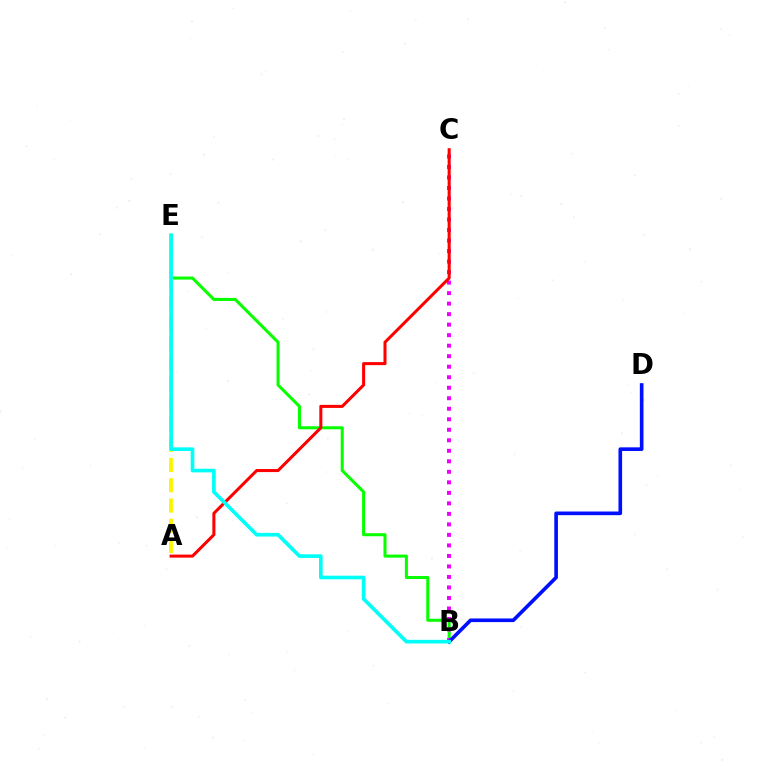{('B', 'E'): [{'color': '#08ff00', 'line_style': 'solid', 'thickness': 2.19}, {'color': '#00fff6', 'line_style': 'solid', 'thickness': 2.63}], ('B', 'C'): [{'color': '#ee00ff', 'line_style': 'dotted', 'thickness': 2.86}], ('A', 'E'): [{'color': '#fcf500', 'line_style': 'dashed', 'thickness': 2.75}], ('B', 'D'): [{'color': '#0010ff', 'line_style': 'solid', 'thickness': 2.62}], ('A', 'C'): [{'color': '#ff0000', 'line_style': 'solid', 'thickness': 2.19}]}